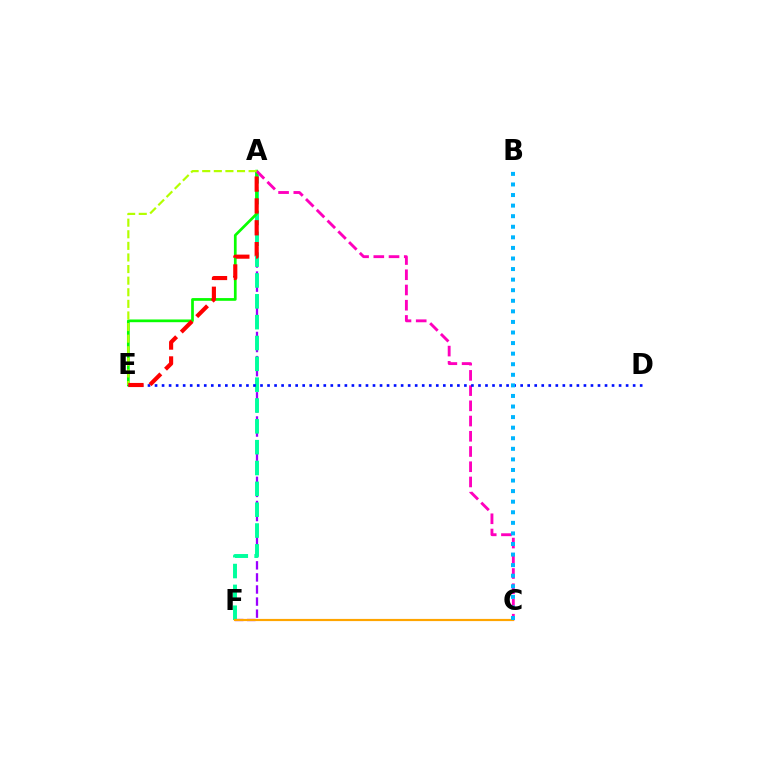{('A', 'F'): [{'color': '#9b00ff', 'line_style': 'dashed', 'thickness': 1.64}, {'color': '#00ff9d', 'line_style': 'dashed', 'thickness': 2.83}], ('A', 'E'): [{'color': '#08ff00', 'line_style': 'solid', 'thickness': 1.96}, {'color': '#b3ff00', 'line_style': 'dashed', 'thickness': 1.58}, {'color': '#ff0000', 'line_style': 'dashed', 'thickness': 2.97}], ('A', 'C'): [{'color': '#ff00bd', 'line_style': 'dashed', 'thickness': 2.07}], ('D', 'E'): [{'color': '#0010ff', 'line_style': 'dotted', 'thickness': 1.91}], ('C', 'F'): [{'color': '#ffa500', 'line_style': 'solid', 'thickness': 1.57}], ('B', 'C'): [{'color': '#00b5ff', 'line_style': 'dotted', 'thickness': 2.87}]}